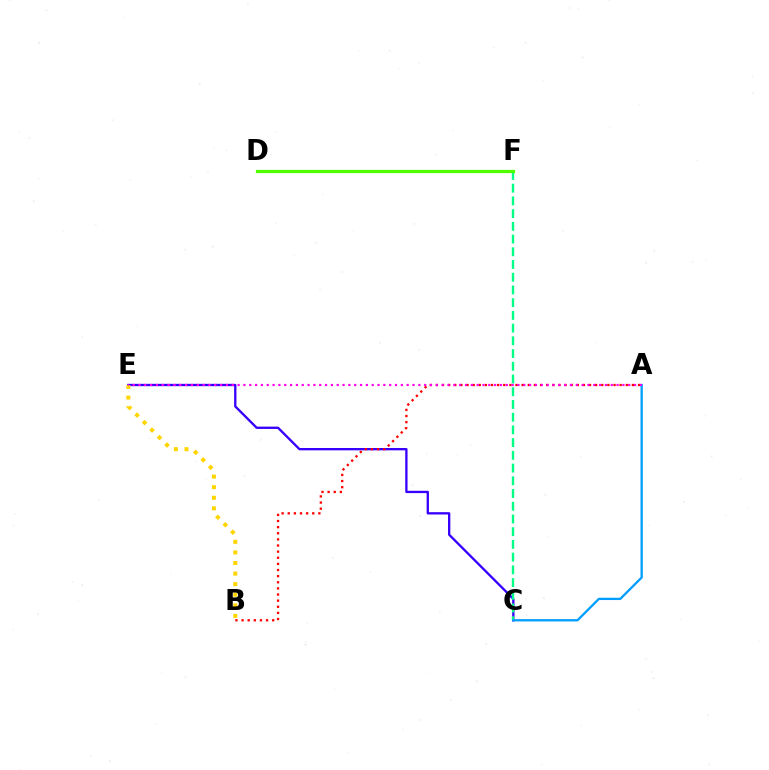{('C', 'E'): [{'color': '#3700ff', 'line_style': 'solid', 'thickness': 1.68}], ('C', 'F'): [{'color': '#00ff86', 'line_style': 'dashed', 'thickness': 1.73}], ('A', 'B'): [{'color': '#ff0000', 'line_style': 'dotted', 'thickness': 1.66}], ('A', 'C'): [{'color': '#009eff', 'line_style': 'solid', 'thickness': 1.66}], ('D', 'F'): [{'color': '#4fff00', 'line_style': 'solid', 'thickness': 2.32}], ('B', 'E'): [{'color': '#ffd500', 'line_style': 'dotted', 'thickness': 2.88}], ('A', 'E'): [{'color': '#ff00ed', 'line_style': 'dotted', 'thickness': 1.58}]}